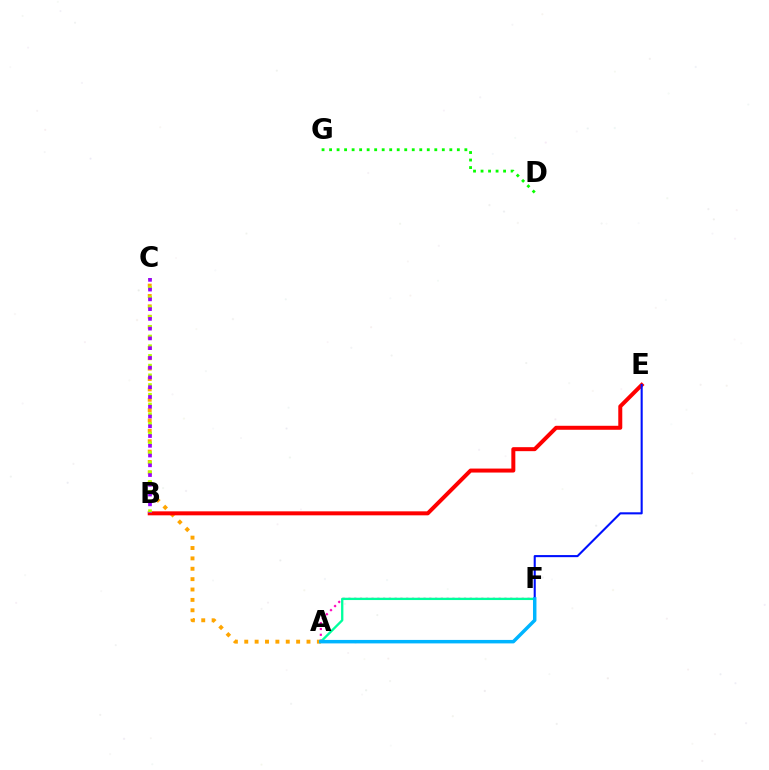{('A', 'C'): [{'color': '#ffa500', 'line_style': 'dotted', 'thickness': 2.82}], ('B', 'E'): [{'color': '#ff0000', 'line_style': 'solid', 'thickness': 2.87}], ('A', 'F'): [{'color': '#ff00bd', 'line_style': 'dotted', 'thickness': 1.57}, {'color': '#00ff9d', 'line_style': 'solid', 'thickness': 1.67}, {'color': '#00b5ff', 'line_style': 'solid', 'thickness': 2.5}], ('B', 'C'): [{'color': '#b3ff00', 'line_style': 'dotted', 'thickness': 2.64}, {'color': '#9b00ff', 'line_style': 'dotted', 'thickness': 2.65}], ('E', 'F'): [{'color': '#0010ff', 'line_style': 'solid', 'thickness': 1.5}], ('D', 'G'): [{'color': '#08ff00', 'line_style': 'dotted', 'thickness': 2.04}]}